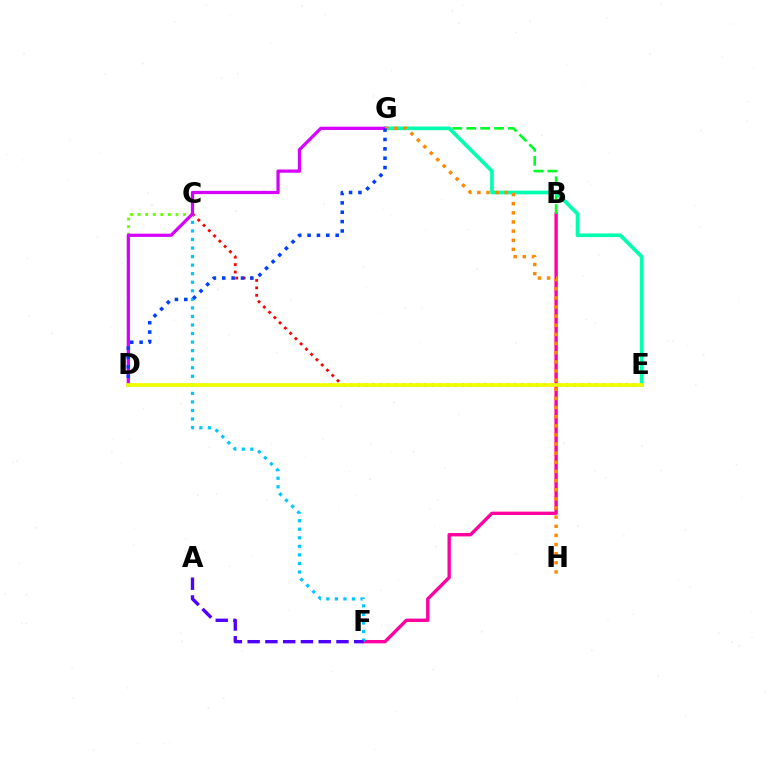{('C', 'E'): [{'color': '#ff0000', 'line_style': 'dotted', 'thickness': 2.02}], ('B', 'F'): [{'color': '#ff00a0', 'line_style': 'solid', 'thickness': 2.42}], ('B', 'G'): [{'color': '#00ff27', 'line_style': 'dashed', 'thickness': 1.89}], ('E', 'G'): [{'color': '#00ffaf', 'line_style': 'solid', 'thickness': 2.64}], ('C', 'D'): [{'color': '#66ff00', 'line_style': 'dotted', 'thickness': 2.06}], ('C', 'F'): [{'color': '#00c7ff', 'line_style': 'dotted', 'thickness': 2.32}], ('D', 'G'): [{'color': '#d600ff', 'line_style': 'solid', 'thickness': 2.33}, {'color': '#003fff', 'line_style': 'dotted', 'thickness': 2.54}], ('G', 'H'): [{'color': '#ff8800', 'line_style': 'dotted', 'thickness': 2.48}], ('A', 'F'): [{'color': '#4f00ff', 'line_style': 'dashed', 'thickness': 2.41}], ('D', 'E'): [{'color': '#eeff00', 'line_style': 'solid', 'thickness': 2.64}]}